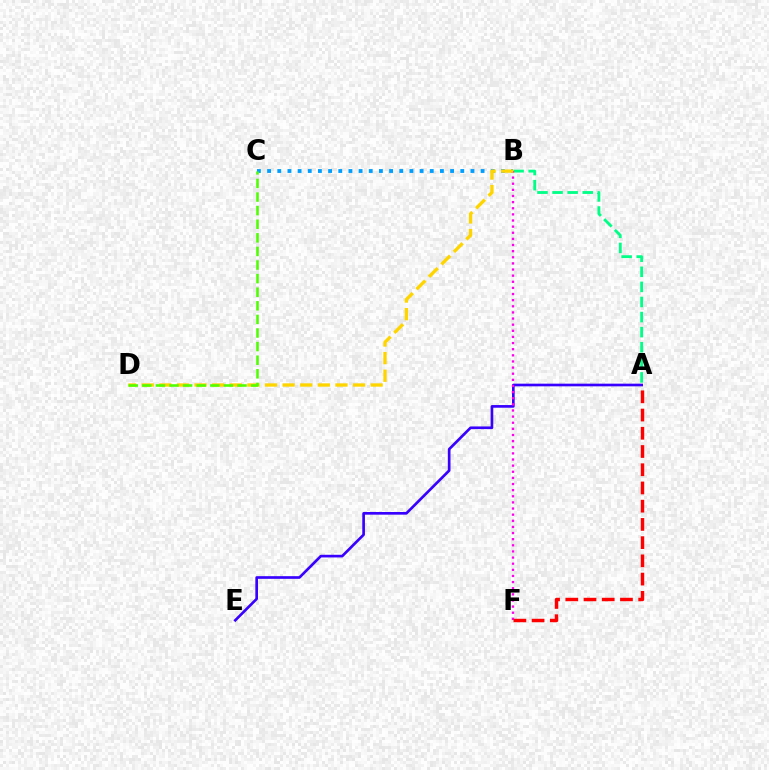{('B', 'C'): [{'color': '#009eff', 'line_style': 'dotted', 'thickness': 2.76}], ('A', 'B'): [{'color': '#00ff86', 'line_style': 'dashed', 'thickness': 2.05}], ('A', 'E'): [{'color': '#3700ff', 'line_style': 'solid', 'thickness': 1.92}], ('B', 'F'): [{'color': '#ff00ed', 'line_style': 'dotted', 'thickness': 1.67}], ('B', 'D'): [{'color': '#ffd500', 'line_style': 'dashed', 'thickness': 2.39}], ('C', 'D'): [{'color': '#4fff00', 'line_style': 'dashed', 'thickness': 1.85}], ('A', 'F'): [{'color': '#ff0000', 'line_style': 'dashed', 'thickness': 2.48}]}